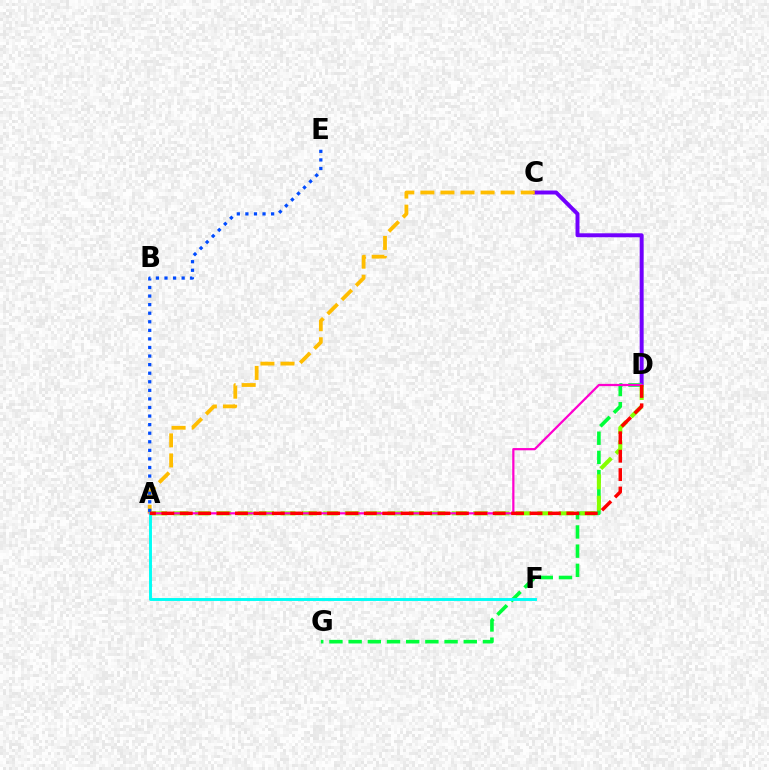{('C', 'D'): [{'color': '#7200ff', 'line_style': 'solid', 'thickness': 2.85}], ('A', 'C'): [{'color': '#ffbd00', 'line_style': 'dashed', 'thickness': 2.73}], ('D', 'G'): [{'color': '#00ff39', 'line_style': 'dashed', 'thickness': 2.61}], ('A', 'D'): [{'color': '#84ff00', 'line_style': 'dashed', 'thickness': 2.91}, {'color': '#ff00cf', 'line_style': 'solid', 'thickness': 1.61}, {'color': '#ff0000', 'line_style': 'dashed', 'thickness': 2.5}], ('A', 'E'): [{'color': '#004bff', 'line_style': 'dotted', 'thickness': 2.33}], ('A', 'F'): [{'color': '#00fff6', 'line_style': 'solid', 'thickness': 2.1}]}